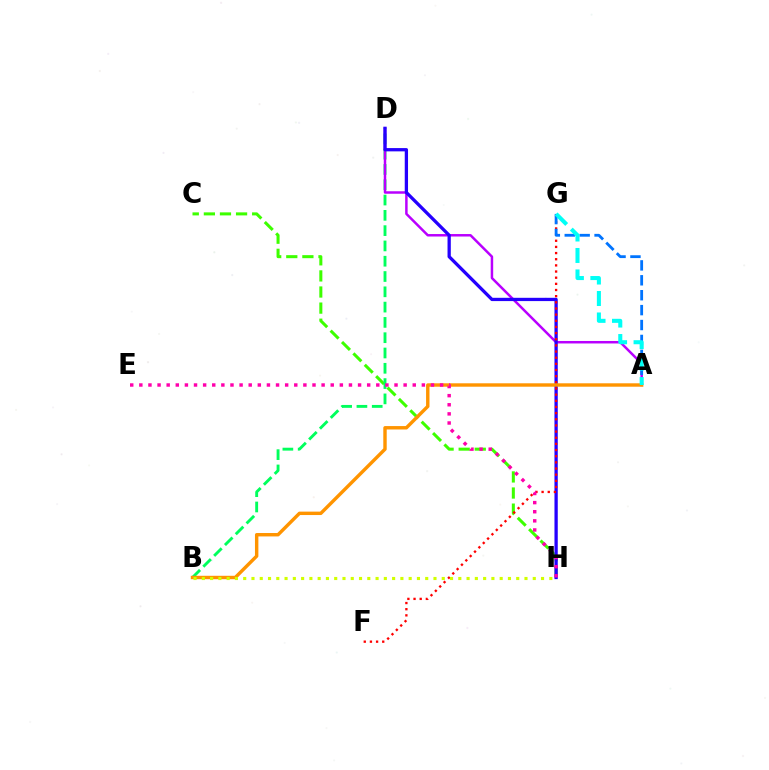{('C', 'H'): [{'color': '#3dff00', 'line_style': 'dashed', 'thickness': 2.19}], ('B', 'D'): [{'color': '#00ff5c', 'line_style': 'dashed', 'thickness': 2.08}], ('A', 'D'): [{'color': '#b900ff', 'line_style': 'solid', 'thickness': 1.79}], ('D', 'H'): [{'color': '#2500ff', 'line_style': 'solid', 'thickness': 2.36}], ('F', 'G'): [{'color': '#ff0000', 'line_style': 'dotted', 'thickness': 1.67}], ('A', 'B'): [{'color': '#ff9400', 'line_style': 'solid', 'thickness': 2.46}], ('B', 'H'): [{'color': '#d1ff00', 'line_style': 'dotted', 'thickness': 2.25}], ('A', 'G'): [{'color': '#0074ff', 'line_style': 'dashed', 'thickness': 2.03}, {'color': '#00fff6', 'line_style': 'dashed', 'thickness': 2.92}], ('E', 'H'): [{'color': '#ff00ac', 'line_style': 'dotted', 'thickness': 2.48}]}